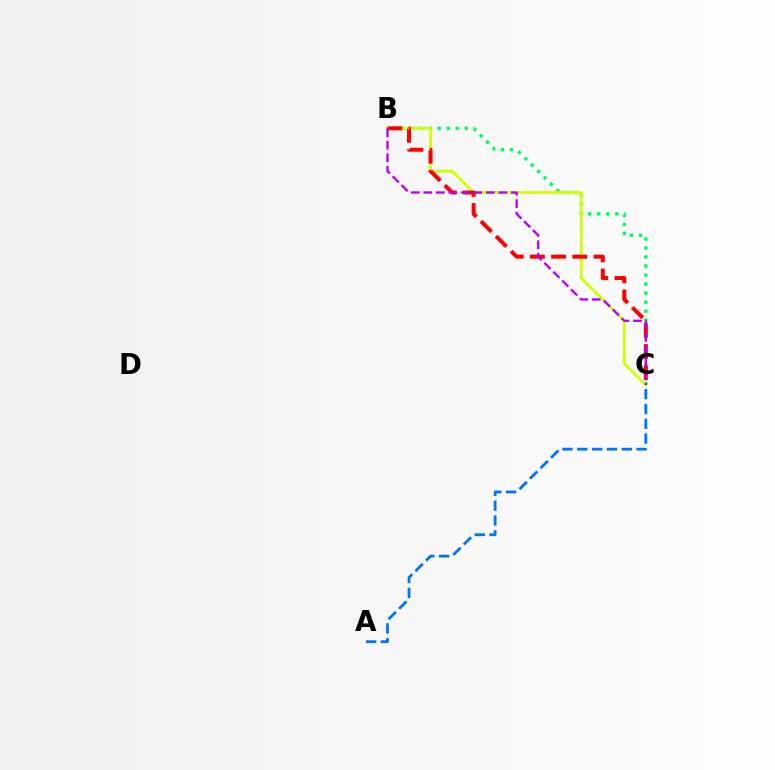{('B', 'C'): [{'color': '#00ff5c', 'line_style': 'dotted', 'thickness': 2.45}, {'color': '#d1ff00', 'line_style': 'solid', 'thickness': 2.0}, {'color': '#ff0000', 'line_style': 'dashed', 'thickness': 2.88}, {'color': '#b900ff', 'line_style': 'dashed', 'thickness': 1.7}], ('A', 'C'): [{'color': '#0074ff', 'line_style': 'dashed', 'thickness': 2.01}]}